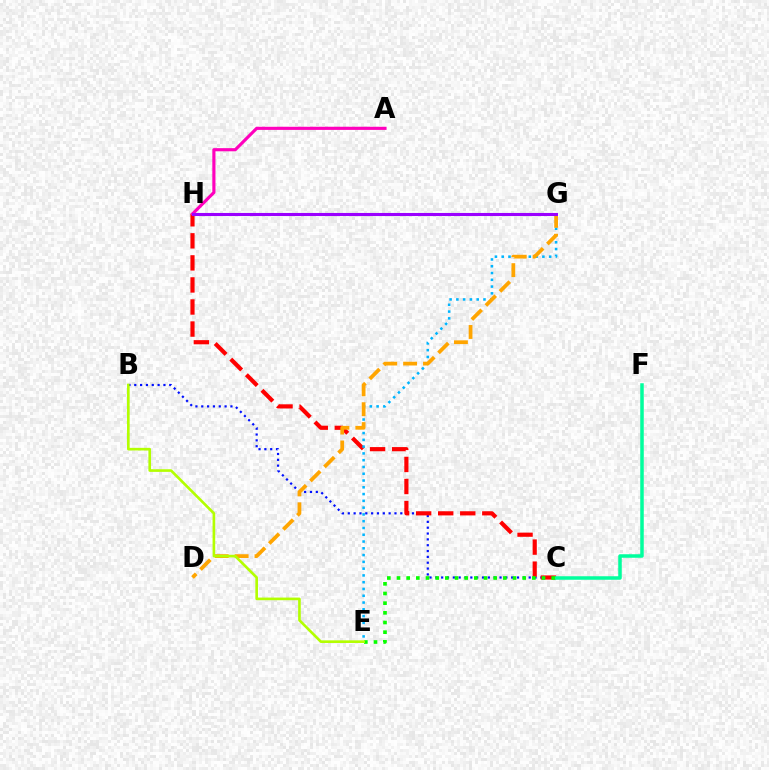{('B', 'C'): [{'color': '#0010ff', 'line_style': 'dotted', 'thickness': 1.59}], ('C', 'H'): [{'color': '#ff0000', 'line_style': 'dashed', 'thickness': 3.0}], ('C', 'F'): [{'color': '#00ff9d', 'line_style': 'solid', 'thickness': 2.53}], ('E', 'G'): [{'color': '#00b5ff', 'line_style': 'dotted', 'thickness': 1.84}], ('C', 'E'): [{'color': '#08ff00', 'line_style': 'dotted', 'thickness': 2.63}], ('D', 'G'): [{'color': '#ffa500', 'line_style': 'dashed', 'thickness': 2.7}], ('A', 'H'): [{'color': '#ff00bd', 'line_style': 'solid', 'thickness': 2.26}], ('B', 'E'): [{'color': '#b3ff00', 'line_style': 'solid', 'thickness': 1.9}], ('G', 'H'): [{'color': '#9b00ff', 'line_style': 'solid', 'thickness': 2.21}]}